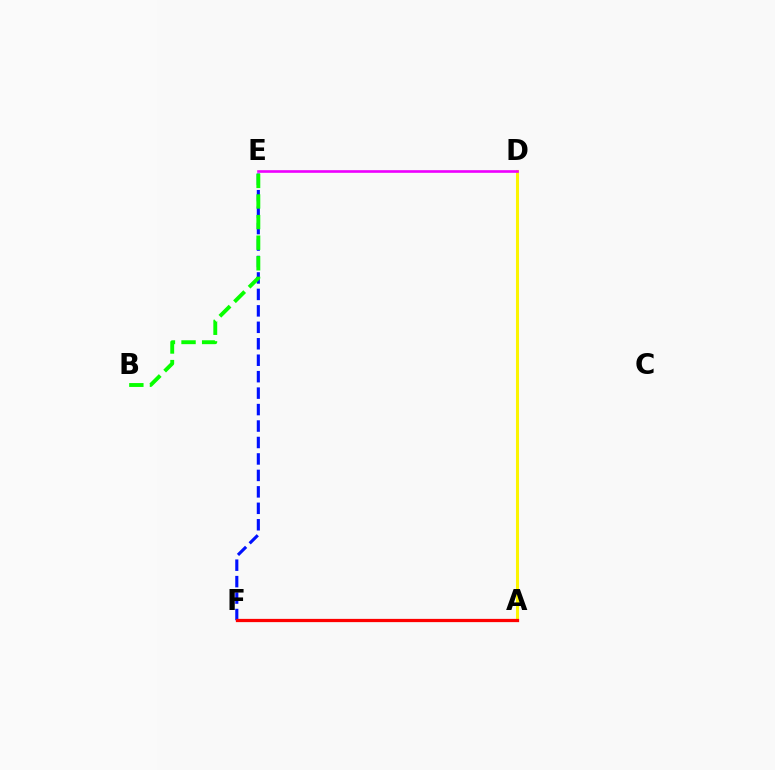{('E', 'F'): [{'color': '#0010ff', 'line_style': 'dashed', 'thickness': 2.24}], ('B', 'E'): [{'color': '#08ff00', 'line_style': 'dashed', 'thickness': 2.8}], ('A', 'D'): [{'color': '#fcf500', 'line_style': 'solid', 'thickness': 2.2}], ('D', 'E'): [{'color': '#ee00ff', 'line_style': 'solid', 'thickness': 1.9}], ('A', 'F'): [{'color': '#00fff6', 'line_style': 'solid', 'thickness': 1.97}, {'color': '#ff0000', 'line_style': 'solid', 'thickness': 2.33}]}